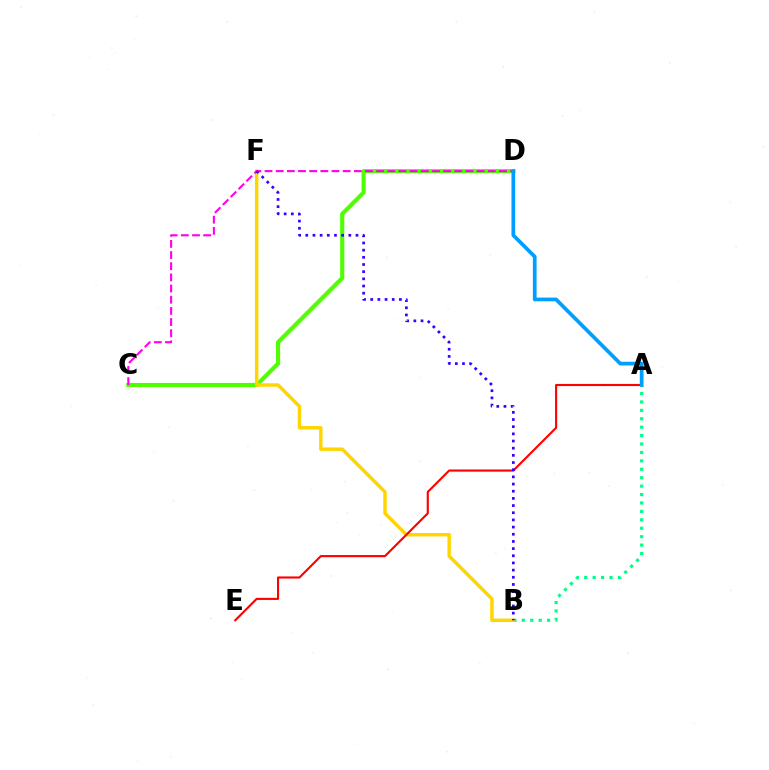{('A', 'B'): [{'color': '#00ff86', 'line_style': 'dotted', 'thickness': 2.29}], ('C', 'D'): [{'color': '#4fff00', 'line_style': 'solid', 'thickness': 2.98}, {'color': '#ff00ed', 'line_style': 'dashed', 'thickness': 1.52}], ('B', 'F'): [{'color': '#ffd500', 'line_style': 'solid', 'thickness': 2.48}, {'color': '#3700ff', 'line_style': 'dotted', 'thickness': 1.95}], ('A', 'E'): [{'color': '#ff0000', 'line_style': 'solid', 'thickness': 1.53}], ('A', 'D'): [{'color': '#009eff', 'line_style': 'solid', 'thickness': 2.68}]}